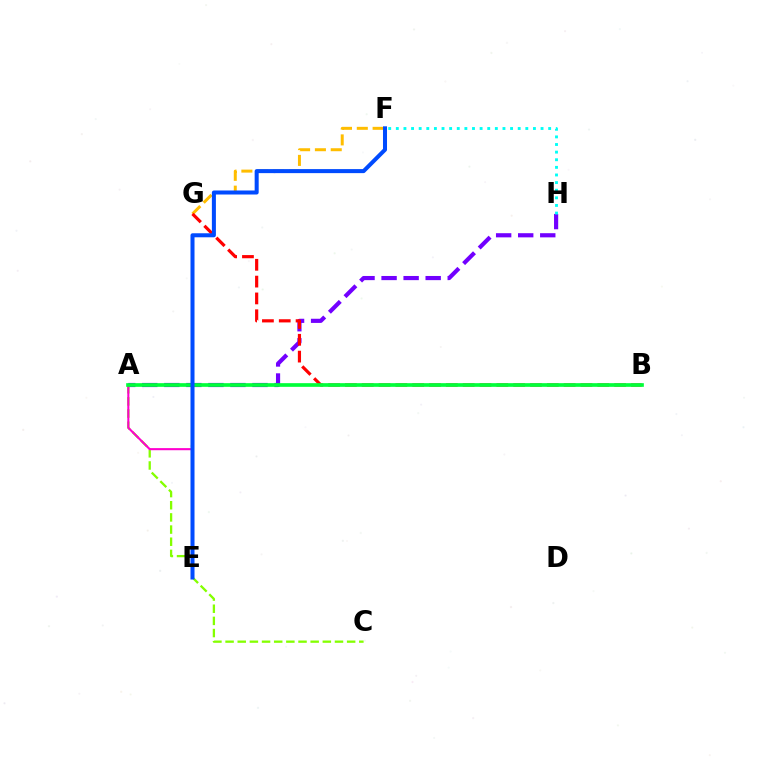{('F', 'G'): [{'color': '#ffbd00', 'line_style': 'dashed', 'thickness': 2.15}], ('A', 'C'): [{'color': '#84ff00', 'line_style': 'dashed', 'thickness': 1.65}], ('A', 'H'): [{'color': '#7200ff', 'line_style': 'dashed', 'thickness': 3.0}], ('A', 'E'): [{'color': '#ff00cf', 'line_style': 'solid', 'thickness': 1.52}], ('B', 'G'): [{'color': '#ff0000', 'line_style': 'dashed', 'thickness': 2.29}], ('A', 'B'): [{'color': '#00ff39', 'line_style': 'solid', 'thickness': 2.64}], ('E', 'F'): [{'color': '#004bff', 'line_style': 'solid', 'thickness': 2.9}], ('F', 'H'): [{'color': '#00fff6', 'line_style': 'dotted', 'thickness': 2.07}]}